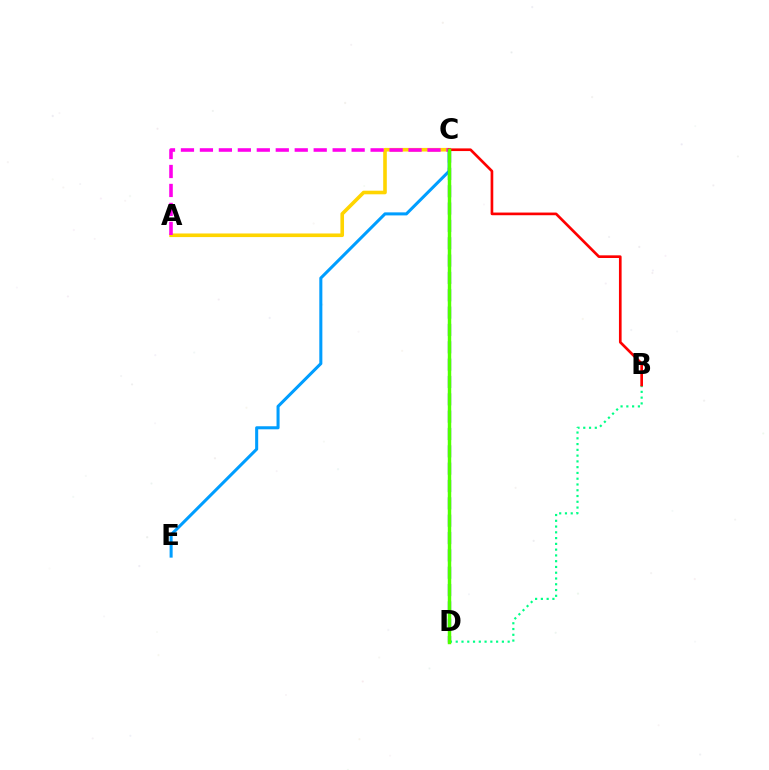{('C', 'E'): [{'color': '#009eff', 'line_style': 'solid', 'thickness': 2.19}], ('A', 'C'): [{'color': '#ffd500', 'line_style': 'solid', 'thickness': 2.6}, {'color': '#ff00ed', 'line_style': 'dashed', 'thickness': 2.58}], ('C', 'D'): [{'color': '#3700ff', 'line_style': 'dashed', 'thickness': 2.36}, {'color': '#4fff00', 'line_style': 'solid', 'thickness': 2.49}], ('B', 'D'): [{'color': '#00ff86', 'line_style': 'dotted', 'thickness': 1.57}], ('B', 'C'): [{'color': '#ff0000', 'line_style': 'solid', 'thickness': 1.92}]}